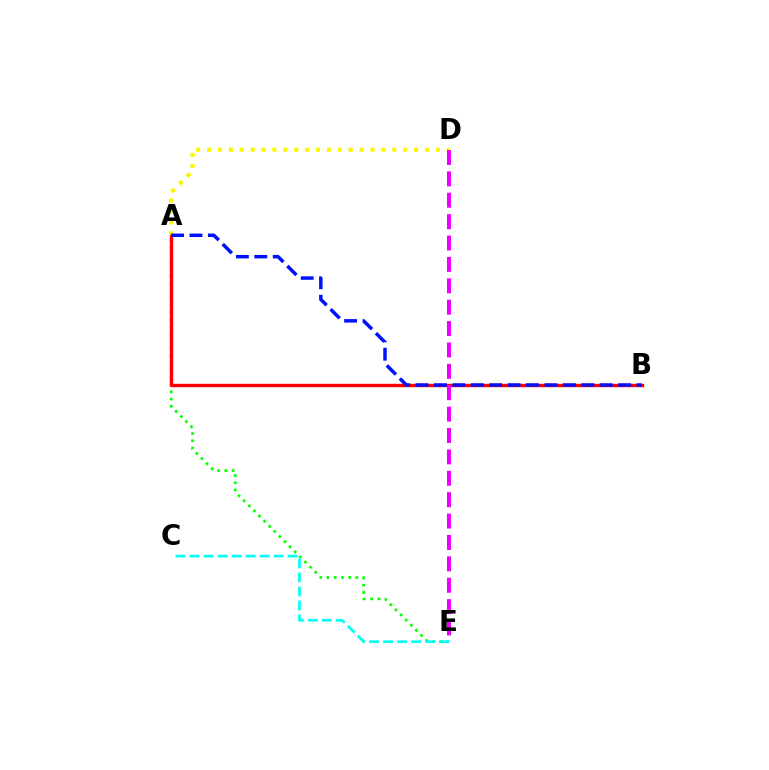{('A', 'E'): [{'color': '#08ff00', 'line_style': 'dotted', 'thickness': 1.96}], ('A', 'B'): [{'color': '#ff0000', 'line_style': 'solid', 'thickness': 2.44}, {'color': '#0010ff', 'line_style': 'dashed', 'thickness': 2.5}], ('A', 'D'): [{'color': '#fcf500', 'line_style': 'dotted', 'thickness': 2.96}], ('C', 'E'): [{'color': '#00fff6', 'line_style': 'dashed', 'thickness': 1.91}], ('D', 'E'): [{'color': '#ee00ff', 'line_style': 'dashed', 'thickness': 2.91}]}